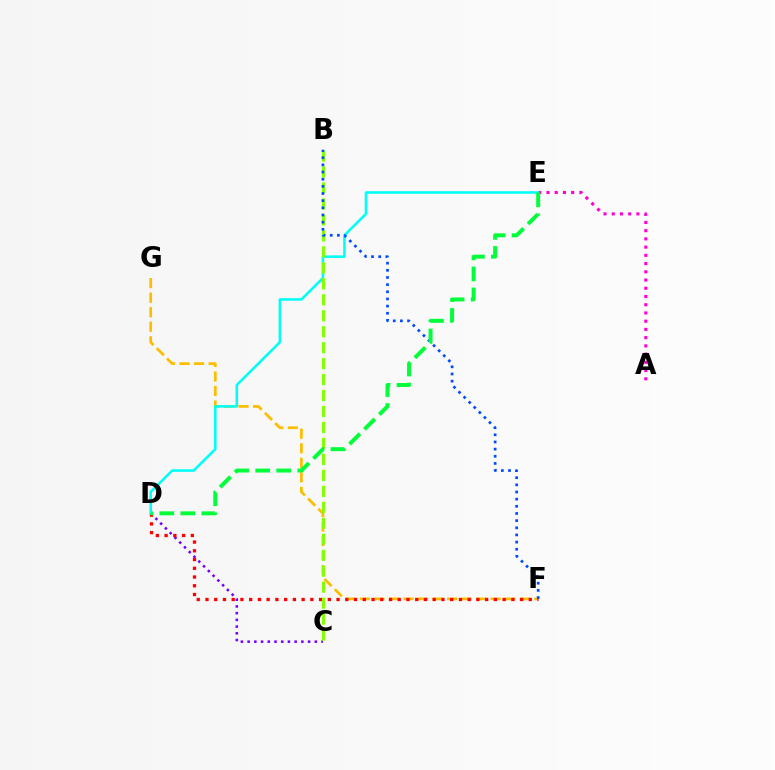{('F', 'G'): [{'color': '#ffbd00', 'line_style': 'dashed', 'thickness': 1.97}], ('C', 'D'): [{'color': '#7200ff', 'line_style': 'dotted', 'thickness': 1.83}], ('D', 'F'): [{'color': '#ff0000', 'line_style': 'dotted', 'thickness': 2.37}], ('A', 'E'): [{'color': '#ff00cf', 'line_style': 'dotted', 'thickness': 2.24}], ('D', 'E'): [{'color': '#00fff6', 'line_style': 'solid', 'thickness': 1.85}, {'color': '#00ff39', 'line_style': 'dashed', 'thickness': 2.86}], ('B', 'C'): [{'color': '#84ff00', 'line_style': 'dashed', 'thickness': 2.17}], ('B', 'F'): [{'color': '#004bff', 'line_style': 'dotted', 'thickness': 1.94}]}